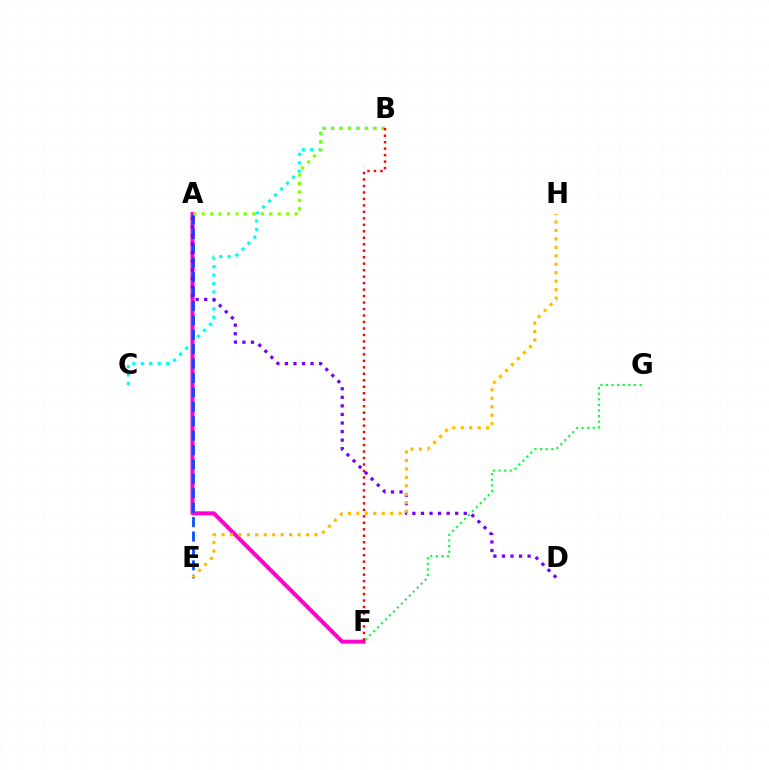{('B', 'C'): [{'color': '#00fff6', 'line_style': 'dotted', 'thickness': 2.29}], ('A', 'F'): [{'color': '#ff00cf', 'line_style': 'solid', 'thickness': 2.87}], ('A', 'E'): [{'color': '#004bff', 'line_style': 'dashed', 'thickness': 1.96}], ('A', 'D'): [{'color': '#7200ff', 'line_style': 'dotted', 'thickness': 2.33}], ('E', 'H'): [{'color': '#ffbd00', 'line_style': 'dotted', 'thickness': 2.3}], ('A', 'B'): [{'color': '#84ff00', 'line_style': 'dotted', 'thickness': 2.29}], ('B', 'F'): [{'color': '#ff0000', 'line_style': 'dotted', 'thickness': 1.76}], ('F', 'G'): [{'color': '#00ff39', 'line_style': 'dotted', 'thickness': 1.52}]}